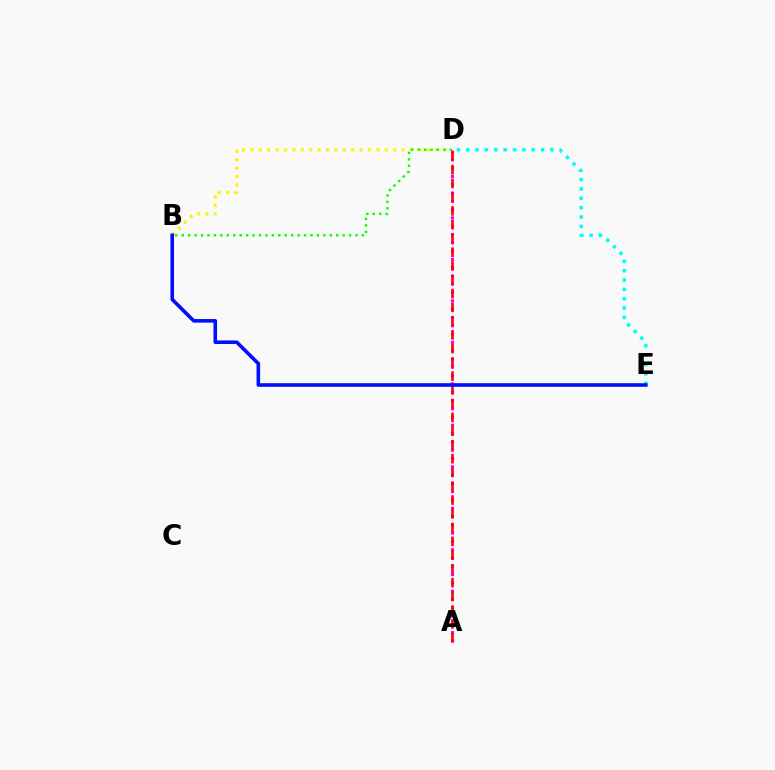{('A', 'D'): [{'color': '#ee00ff', 'line_style': 'dotted', 'thickness': 2.25}, {'color': '#ff0000', 'line_style': 'dashed', 'thickness': 1.87}], ('B', 'D'): [{'color': '#fcf500', 'line_style': 'dotted', 'thickness': 2.28}, {'color': '#08ff00', 'line_style': 'dotted', 'thickness': 1.75}], ('D', 'E'): [{'color': '#00fff6', 'line_style': 'dotted', 'thickness': 2.54}], ('B', 'E'): [{'color': '#0010ff', 'line_style': 'solid', 'thickness': 2.59}]}